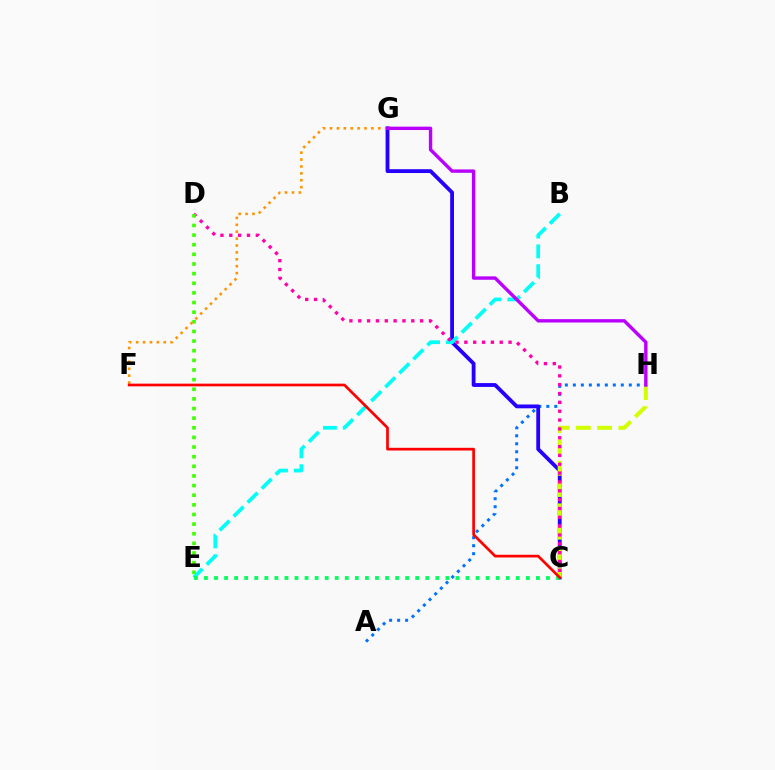{('A', 'H'): [{'color': '#0074ff', 'line_style': 'dotted', 'thickness': 2.17}], ('C', 'G'): [{'color': '#2500ff', 'line_style': 'solid', 'thickness': 2.75}], ('C', 'H'): [{'color': '#d1ff00', 'line_style': 'dashed', 'thickness': 2.9}], ('B', 'E'): [{'color': '#00fff6', 'line_style': 'dashed', 'thickness': 2.69}], ('C', 'D'): [{'color': '#ff00ac', 'line_style': 'dotted', 'thickness': 2.4}], ('D', 'E'): [{'color': '#3dff00', 'line_style': 'dotted', 'thickness': 2.62}], ('F', 'G'): [{'color': '#ff9400', 'line_style': 'dotted', 'thickness': 1.87}], ('C', 'E'): [{'color': '#00ff5c', 'line_style': 'dotted', 'thickness': 2.73}], ('C', 'F'): [{'color': '#ff0000', 'line_style': 'solid', 'thickness': 1.95}], ('G', 'H'): [{'color': '#b900ff', 'line_style': 'solid', 'thickness': 2.44}]}